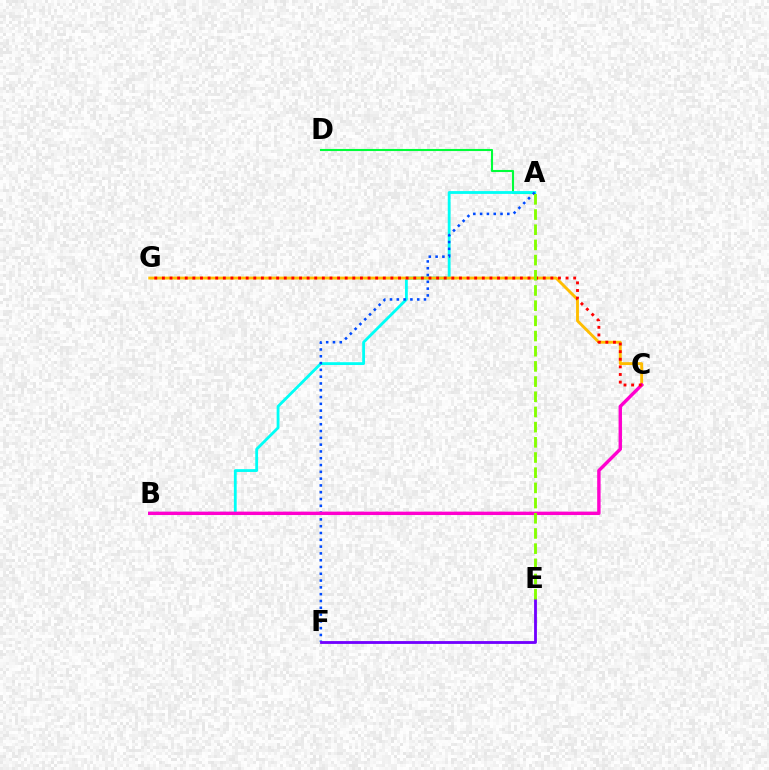{('A', 'D'): [{'color': '#00ff39', 'line_style': 'solid', 'thickness': 1.51}], ('A', 'B'): [{'color': '#00fff6', 'line_style': 'solid', 'thickness': 2.03}], ('C', 'G'): [{'color': '#ffbd00', 'line_style': 'solid', 'thickness': 2.07}, {'color': '#ff0000', 'line_style': 'dotted', 'thickness': 2.07}], ('A', 'F'): [{'color': '#004bff', 'line_style': 'dotted', 'thickness': 1.85}], ('E', 'F'): [{'color': '#7200ff', 'line_style': 'solid', 'thickness': 2.03}], ('B', 'C'): [{'color': '#ff00cf', 'line_style': 'solid', 'thickness': 2.45}], ('A', 'E'): [{'color': '#84ff00', 'line_style': 'dashed', 'thickness': 2.06}]}